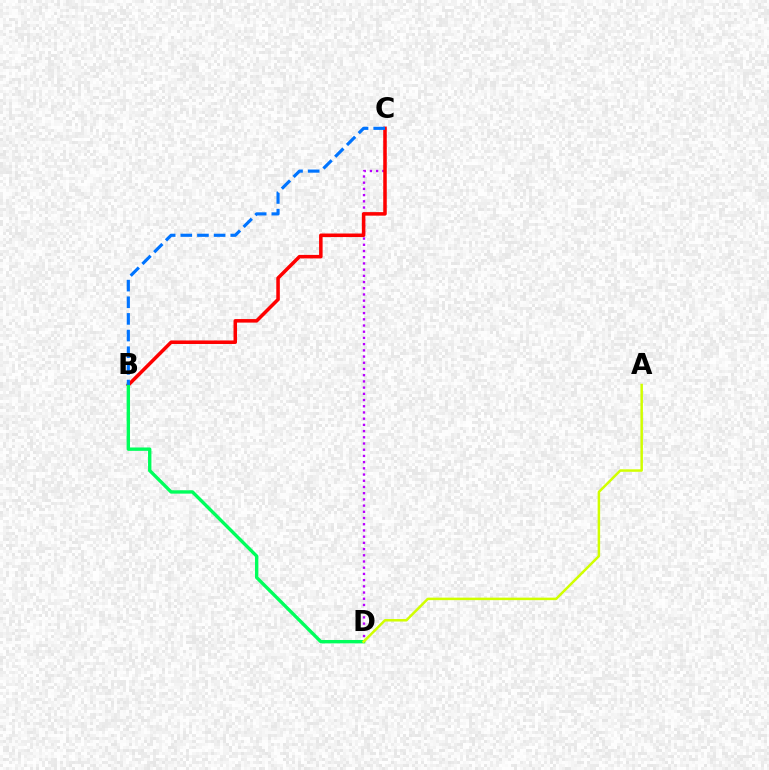{('C', 'D'): [{'color': '#b900ff', 'line_style': 'dotted', 'thickness': 1.69}], ('B', 'C'): [{'color': '#ff0000', 'line_style': 'solid', 'thickness': 2.54}, {'color': '#0074ff', 'line_style': 'dashed', 'thickness': 2.26}], ('B', 'D'): [{'color': '#00ff5c', 'line_style': 'solid', 'thickness': 2.43}], ('A', 'D'): [{'color': '#d1ff00', 'line_style': 'solid', 'thickness': 1.8}]}